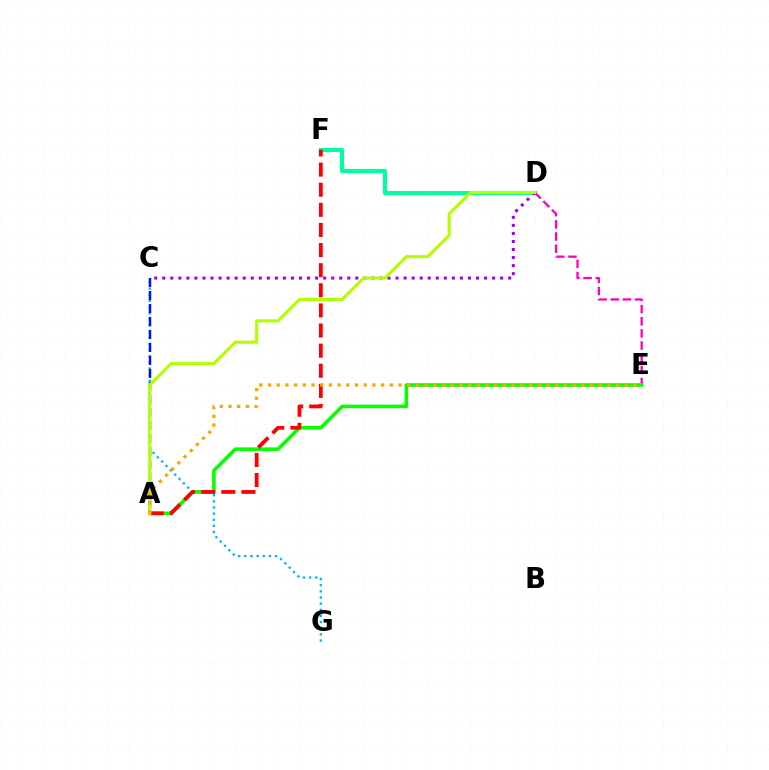{('D', 'F'): [{'color': '#00ff9d', 'line_style': 'solid', 'thickness': 2.96}], ('C', 'D'): [{'color': '#9b00ff', 'line_style': 'dotted', 'thickness': 2.19}], ('D', 'E'): [{'color': '#ff00bd', 'line_style': 'dashed', 'thickness': 1.65}], ('C', 'G'): [{'color': '#00b5ff', 'line_style': 'dotted', 'thickness': 1.67}], ('A', 'E'): [{'color': '#08ff00', 'line_style': 'solid', 'thickness': 2.58}, {'color': '#ffa500', 'line_style': 'dotted', 'thickness': 2.36}], ('A', 'F'): [{'color': '#ff0000', 'line_style': 'dashed', 'thickness': 2.73}], ('A', 'C'): [{'color': '#0010ff', 'line_style': 'dashed', 'thickness': 1.76}], ('A', 'D'): [{'color': '#b3ff00', 'line_style': 'solid', 'thickness': 2.22}]}